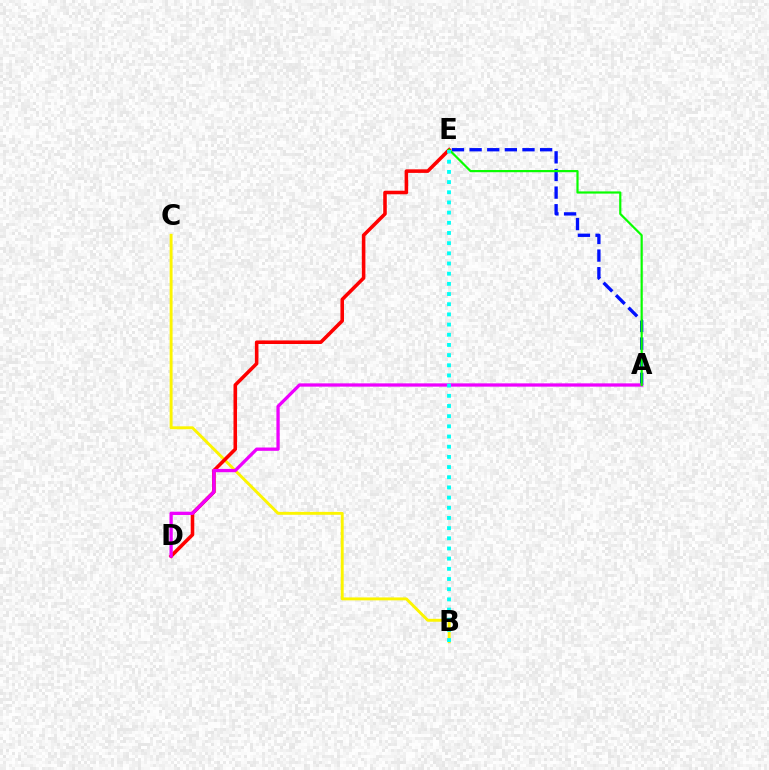{('B', 'C'): [{'color': '#fcf500', 'line_style': 'solid', 'thickness': 2.1}], ('D', 'E'): [{'color': '#ff0000', 'line_style': 'solid', 'thickness': 2.57}], ('A', 'E'): [{'color': '#0010ff', 'line_style': 'dashed', 'thickness': 2.39}, {'color': '#08ff00', 'line_style': 'solid', 'thickness': 1.58}], ('A', 'D'): [{'color': '#ee00ff', 'line_style': 'solid', 'thickness': 2.36}], ('B', 'E'): [{'color': '#00fff6', 'line_style': 'dotted', 'thickness': 2.77}]}